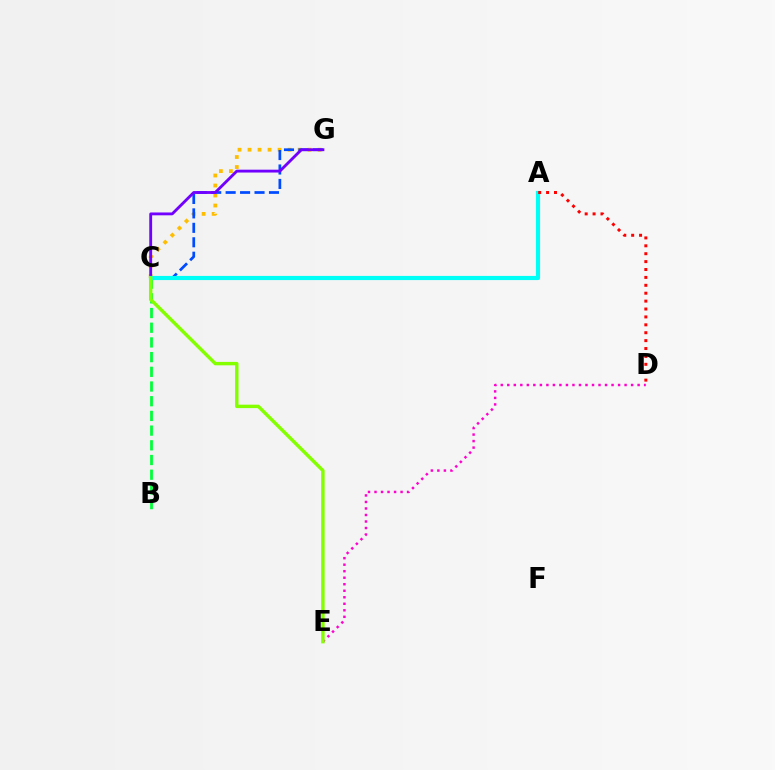{('D', 'E'): [{'color': '#ff00cf', 'line_style': 'dotted', 'thickness': 1.77}], ('C', 'G'): [{'color': '#ffbd00', 'line_style': 'dotted', 'thickness': 2.72}, {'color': '#004bff', 'line_style': 'dashed', 'thickness': 1.96}, {'color': '#7200ff', 'line_style': 'solid', 'thickness': 2.05}], ('B', 'C'): [{'color': '#00ff39', 'line_style': 'dashed', 'thickness': 2.0}], ('A', 'C'): [{'color': '#00fff6', 'line_style': 'solid', 'thickness': 3.0}], ('C', 'E'): [{'color': '#84ff00', 'line_style': 'solid', 'thickness': 2.47}], ('A', 'D'): [{'color': '#ff0000', 'line_style': 'dotted', 'thickness': 2.15}]}